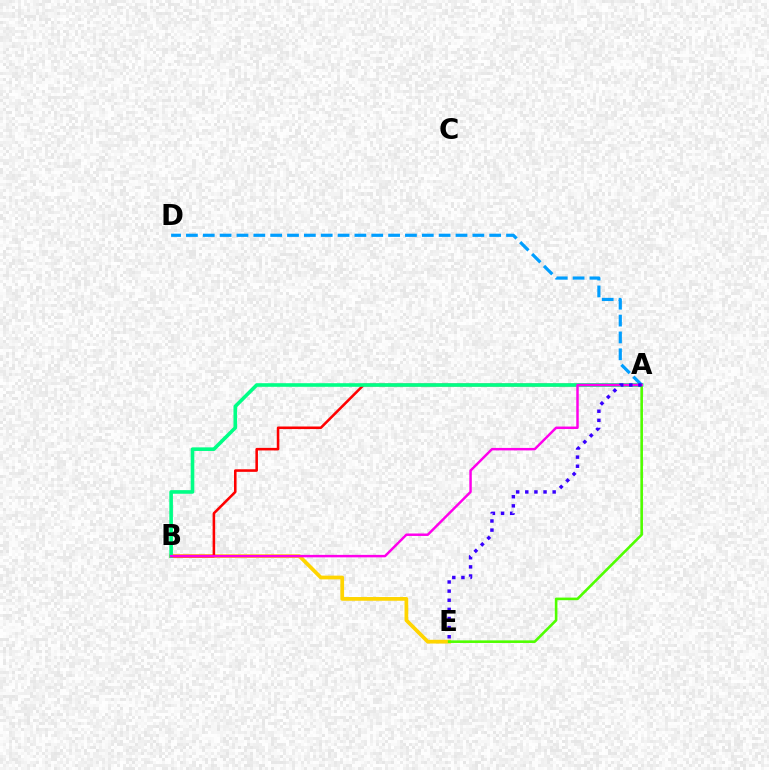{('B', 'E'): [{'color': '#ffd500', 'line_style': 'solid', 'thickness': 2.69}], ('A', 'B'): [{'color': '#ff0000', 'line_style': 'solid', 'thickness': 1.84}, {'color': '#00ff86', 'line_style': 'solid', 'thickness': 2.6}, {'color': '#ff00ed', 'line_style': 'solid', 'thickness': 1.77}], ('A', 'E'): [{'color': '#4fff00', 'line_style': 'solid', 'thickness': 1.87}, {'color': '#3700ff', 'line_style': 'dotted', 'thickness': 2.48}], ('A', 'D'): [{'color': '#009eff', 'line_style': 'dashed', 'thickness': 2.29}]}